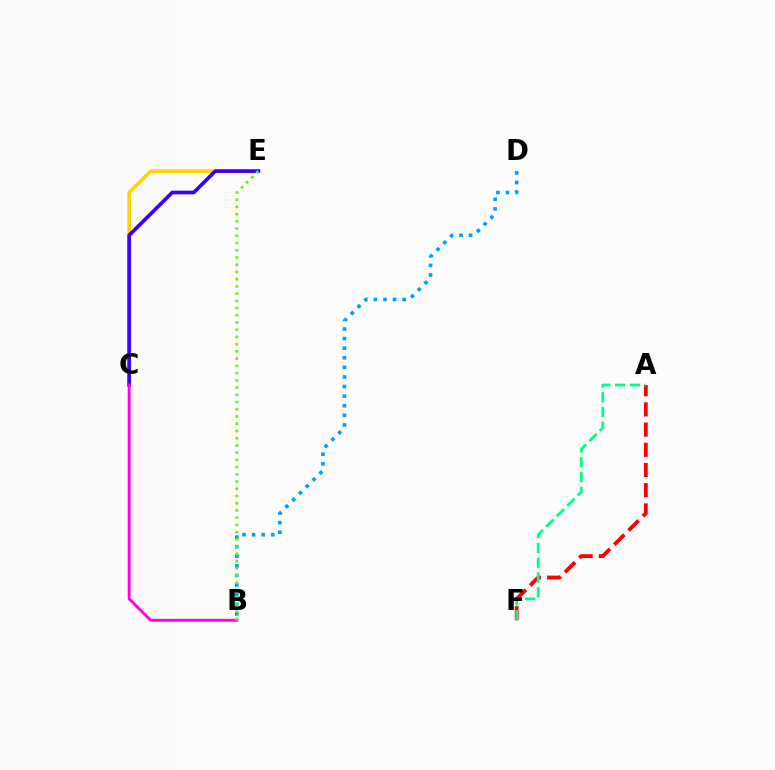{('B', 'D'): [{'color': '#009eff', 'line_style': 'dotted', 'thickness': 2.6}], ('A', 'F'): [{'color': '#ff0000', 'line_style': 'dashed', 'thickness': 2.74}, {'color': '#00ff86', 'line_style': 'dashed', 'thickness': 2.01}], ('C', 'E'): [{'color': '#ffd500', 'line_style': 'solid', 'thickness': 2.61}, {'color': '#3700ff', 'line_style': 'solid', 'thickness': 2.65}], ('B', 'C'): [{'color': '#ff00ed', 'line_style': 'solid', 'thickness': 2.08}], ('B', 'E'): [{'color': '#4fff00', 'line_style': 'dotted', 'thickness': 1.96}]}